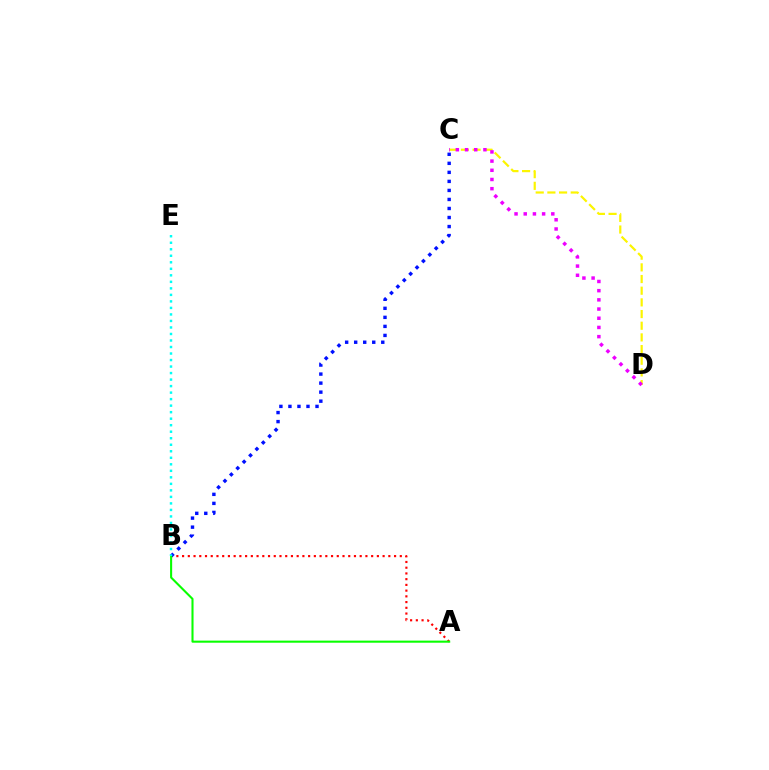{('C', 'D'): [{'color': '#fcf500', 'line_style': 'dashed', 'thickness': 1.59}, {'color': '#ee00ff', 'line_style': 'dotted', 'thickness': 2.5}], ('A', 'B'): [{'color': '#ff0000', 'line_style': 'dotted', 'thickness': 1.56}, {'color': '#08ff00', 'line_style': 'solid', 'thickness': 1.5}], ('B', 'C'): [{'color': '#0010ff', 'line_style': 'dotted', 'thickness': 2.45}], ('B', 'E'): [{'color': '#00fff6', 'line_style': 'dotted', 'thickness': 1.77}]}